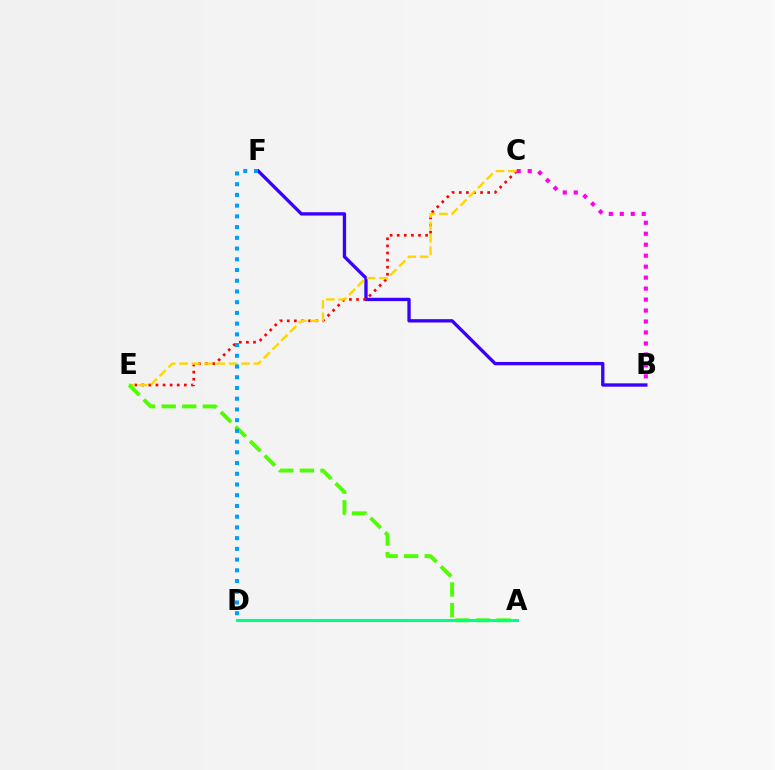{('B', 'F'): [{'color': '#3700ff', 'line_style': 'solid', 'thickness': 2.39}], ('C', 'E'): [{'color': '#ff0000', 'line_style': 'dotted', 'thickness': 1.93}, {'color': '#ffd500', 'line_style': 'dashed', 'thickness': 1.68}], ('A', 'E'): [{'color': '#4fff00', 'line_style': 'dashed', 'thickness': 2.8}], ('D', 'F'): [{'color': '#009eff', 'line_style': 'dotted', 'thickness': 2.91}], ('B', 'C'): [{'color': '#ff00ed', 'line_style': 'dotted', 'thickness': 2.98}], ('A', 'D'): [{'color': '#00ff86', 'line_style': 'solid', 'thickness': 2.21}]}